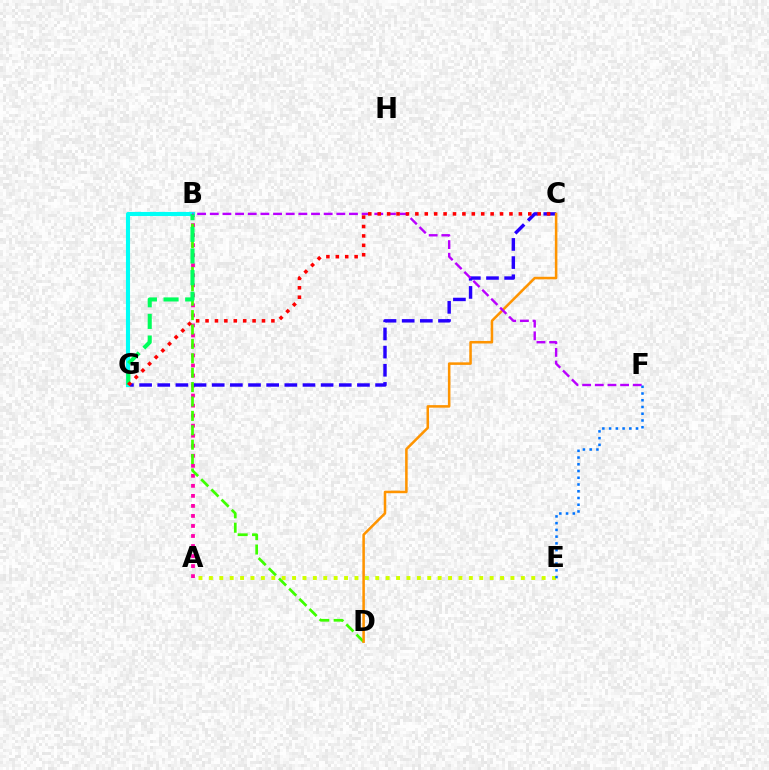{('A', 'B'): [{'color': '#ff00ac', 'line_style': 'dotted', 'thickness': 2.72}], ('C', 'G'): [{'color': '#2500ff', 'line_style': 'dashed', 'thickness': 2.47}, {'color': '#ff0000', 'line_style': 'dotted', 'thickness': 2.56}], ('B', 'D'): [{'color': '#3dff00', 'line_style': 'dashed', 'thickness': 1.96}], ('C', 'D'): [{'color': '#ff9400', 'line_style': 'solid', 'thickness': 1.83}], ('B', 'G'): [{'color': '#00fff6', 'line_style': 'solid', 'thickness': 2.95}, {'color': '#00ff5c', 'line_style': 'dashed', 'thickness': 2.94}], ('B', 'F'): [{'color': '#b900ff', 'line_style': 'dashed', 'thickness': 1.72}], ('A', 'E'): [{'color': '#d1ff00', 'line_style': 'dotted', 'thickness': 2.83}], ('E', 'F'): [{'color': '#0074ff', 'line_style': 'dotted', 'thickness': 1.83}]}